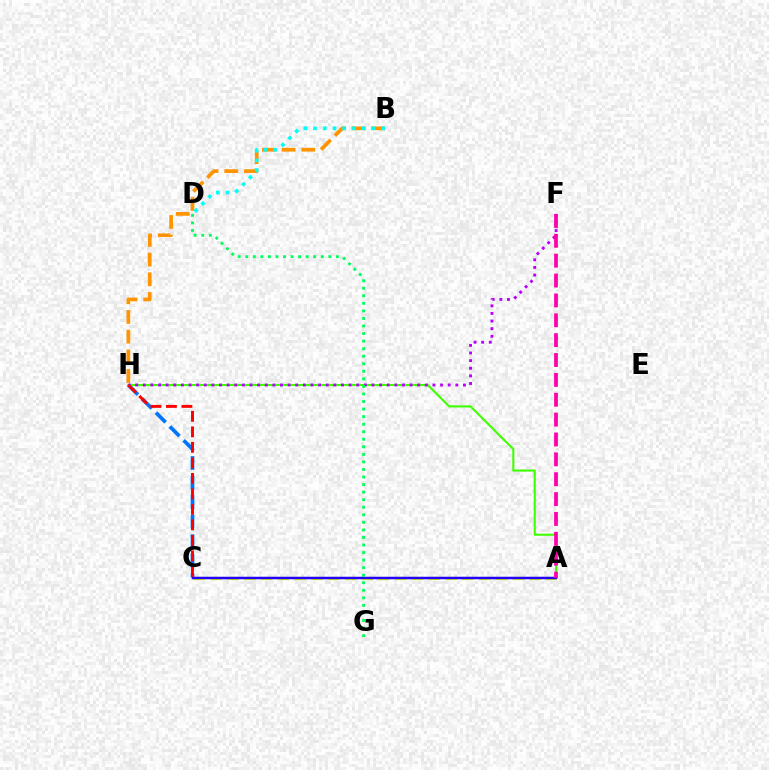{('A', 'H'): [{'color': '#3dff00', 'line_style': 'solid', 'thickness': 1.51}], ('C', 'H'): [{'color': '#0074ff', 'line_style': 'dashed', 'thickness': 2.66}, {'color': '#ff0000', 'line_style': 'dashed', 'thickness': 2.11}], ('A', 'C'): [{'color': '#d1ff00', 'line_style': 'dashed', 'thickness': 2.28}, {'color': '#2500ff', 'line_style': 'solid', 'thickness': 1.79}], ('F', 'H'): [{'color': '#b900ff', 'line_style': 'dotted', 'thickness': 2.07}], ('B', 'H'): [{'color': '#ff9400', 'line_style': 'dashed', 'thickness': 2.67}], ('B', 'D'): [{'color': '#00fff6', 'line_style': 'dotted', 'thickness': 2.64}], ('A', 'F'): [{'color': '#ff00ac', 'line_style': 'dashed', 'thickness': 2.7}], ('D', 'G'): [{'color': '#00ff5c', 'line_style': 'dotted', 'thickness': 2.05}]}